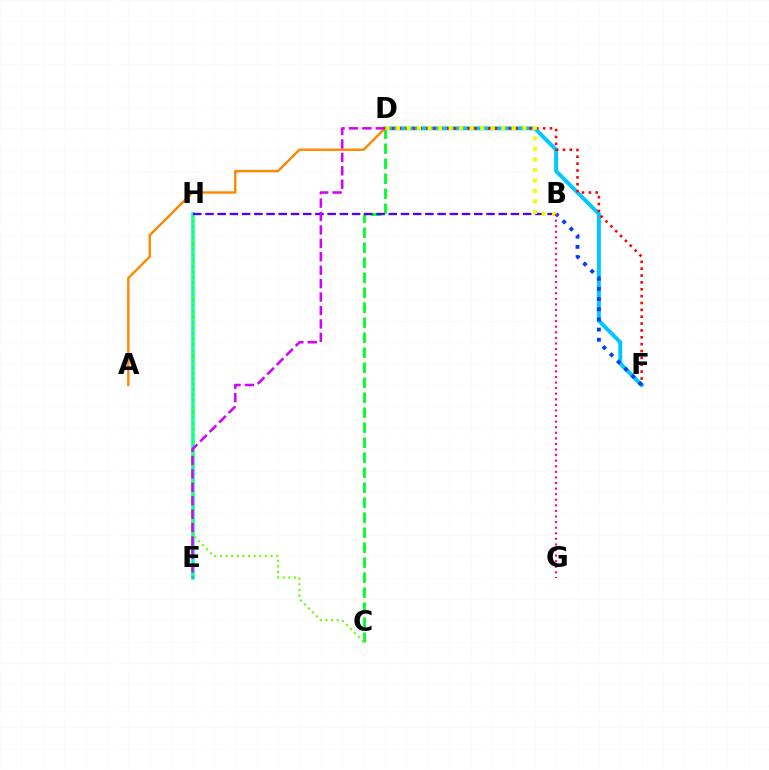{('E', 'H'): [{'color': '#00ffaf', 'line_style': 'solid', 'thickness': 2.58}], ('D', 'F'): [{'color': '#00c7ff', 'line_style': 'solid', 'thickness': 2.83}, {'color': '#ff0000', 'line_style': 'dotted', 'thickness': 1.86}], ('C', 'D'): [{'color': '#00ff27', 'line_style': 'dashed', 'thickness': 2.04}], ('B', 'F'): [{'color': '#003fff', 'line_style': 'dotted', 'thickness': 2.76}], ('B', 'H'): [{'color': '#4f00ff', 'line_style': 'dashed', 'thickness': 1.66}], ('B', 'D'): [{'color': '#eeff00', 'line_style': 'dotted', 'thickness': 2.86}], ('A', 'D'): [{'color': '#ff8800', 'line_style': 'solid', 'thickness': 1.74}], ('C', 'H'): [{'color': '#66ff00', 'line_style': 'dotted', 'thickness': 1.53}], ('D', 'E'): [{'color': '#d600ff', 'line_style': 'dashed', 'thickness': 1.82}], ('B', 'G'): [{'color': '#ff00a0', 'line_style': 'dotted', 'thickness': 1.52}]}